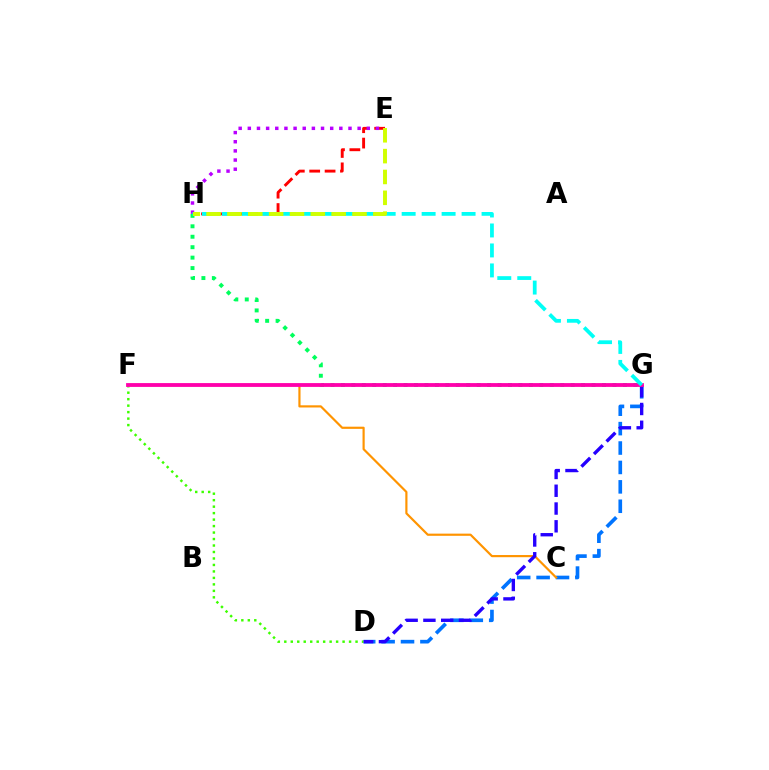{('D', 'G'): [{'color': '#0074ff', 'line_style': 'dashed', 'thickness': 2.64}, {'color': '#2500ff', 'line_style': 'dashed', 'thickness': 2.42}], ('D', 'F'): [{'color': '#3dff00', 'line_style': 'dotted', 'thickness': 1.76}], ('C', 'F'): [{'color': '#ff9400', 'line_style': 'solid', 'thickness': 1.57}], ('E', 'H'): [{'color': '#ff0000', 'line_style': 'dashed', 'thickness': 2.09}, {'color': '#b900ff', 'line_style': 'dotted', 'thickness': 2.49}, {'color': '#d1ff00', 'line_style': 'dashed', 'thickness': 2.83}], ('G', 'H'): [{'color': '#00ff5c', 'line_style': 'dotted', 'thickness': 2.84}, {'color': '#00fff6', 'line_style': 'dashed', 'thickness': 2.71}], ('F', 'G'): [{'color': '#ff00ac', 'line_style': 'solid', 'thickness': 2.75}]}